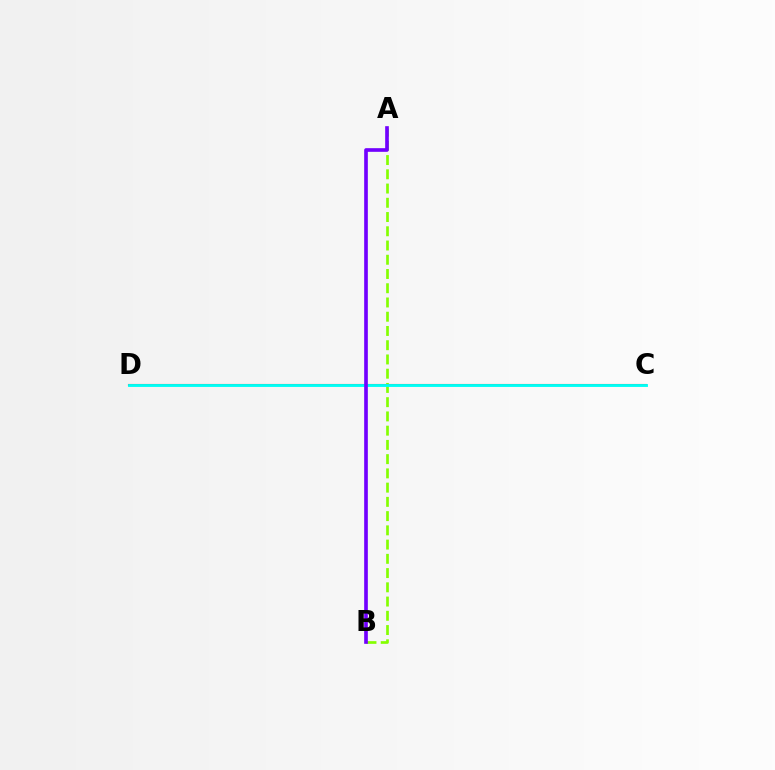{('A', 'B'): [{'color': '#84ff00', 'line_style': 'dashed', 'thickness': 1.93}, {'color': '#7200ff', 'line_style': 'solid', 'thickness': 2.63}], ('C', 'D'): [{'color': '#ff0000', 'line_style': 'solid', 'thickness': 1.5}, {'color': '#00fff6', 'line_style': 'solid', 'thickness': 2.07}]}